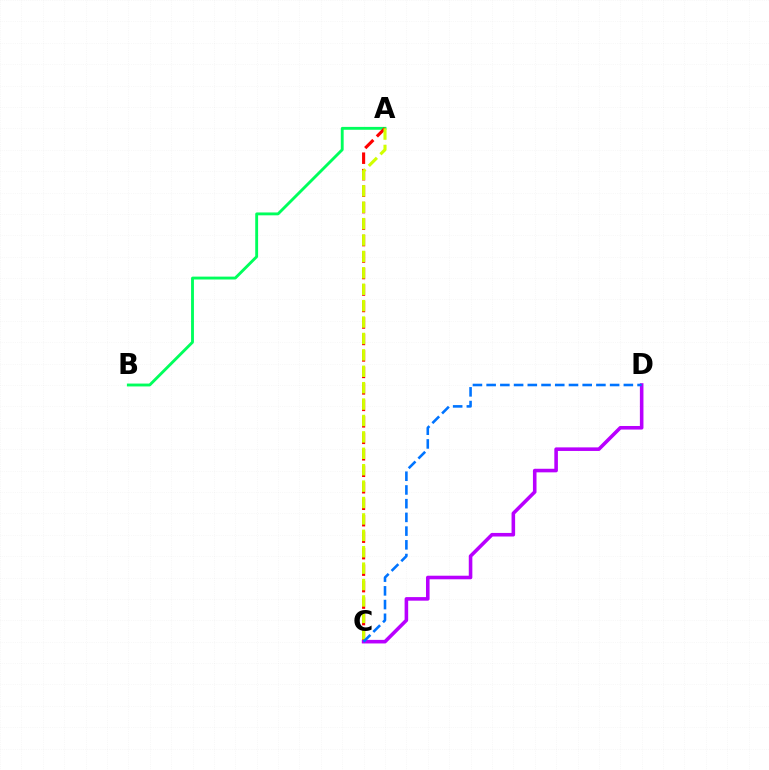{('A', 'B'): [{'color': '#00ff5c', 'line_style': 'solid', 'thickness': 2.07}], ('A', 'C'): [{'color': '#ff0000', 'line_style': 'dashed', 'thickness': 2.24}, {'color': '#d1ff00', 'line_style': 'dashed', 'thickness': 2.23}], ('C', 'D'): [{'color': '#b900ff', 'line_style': 'solid', 'thickness': 2.57}, {'color': '#0074ff', 'line_style': 'dashed', 'thickness': 1.86}]}